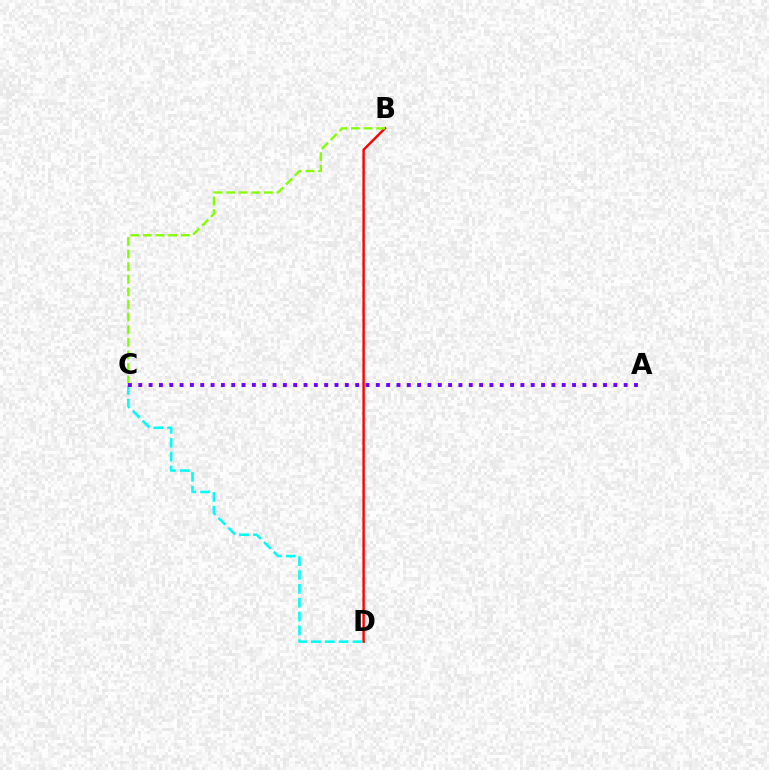{('B', 'D'): [{'color': '#ff0000', 'line_style': 'solid', 'thickness': 1.74}], ('C', 'D'): [{'color': '#00fff6', 'line_style': 'dashed', 'thickness': 1.88}], ('B', 'C'): [{'color': '#84ff00', 'line_style': 'dashed', 'thickness': 1.71}], ('A', 'C'): [{'color': '#7200ff', 'line_style': 'dotted', 'thickness': 2.81}]}